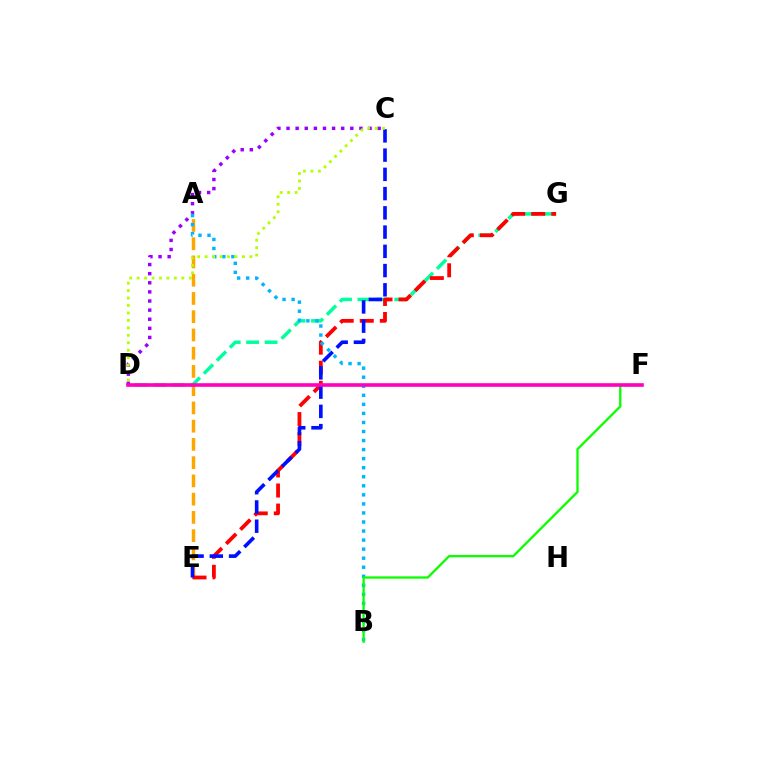{('A', 'E'): [{'color': '#ffa500', 'line_style': 'dashed', 'thickness': 2.48}], ('D', 'G'): [{'color': '#00ff9d', 'line_style': 'dashed', 'thickness': 2.5}], ('C', 'D'): [{'color': '#9b00ff', 'line_style': 'dotted', 'thickness': 2.48}, {'color': '#b3ff00', 'line_style': 'dotted', 'thickness': 2.02}], ('E', 'G'): [{'color': '#ff0000', 'line_style': 'dashed', 'thickness': 2.73}], ('A', 'B'): [{'color': '#00b5ff', 'line_style': 'dotted', 'thickness': 2.46}], ('C', 'E'): [{'color': '#0010ff', 'line_style': 'dashed', 'thickness': 2.61}], ('B', 'F'): [{'color': '#08ff00', 'line_style': 'solid', 'thickness': 1.65}], ('D', 'F'): [{'color': '#ff00bd', 'line_style': 'solid', 'thickness': 2.6}]}